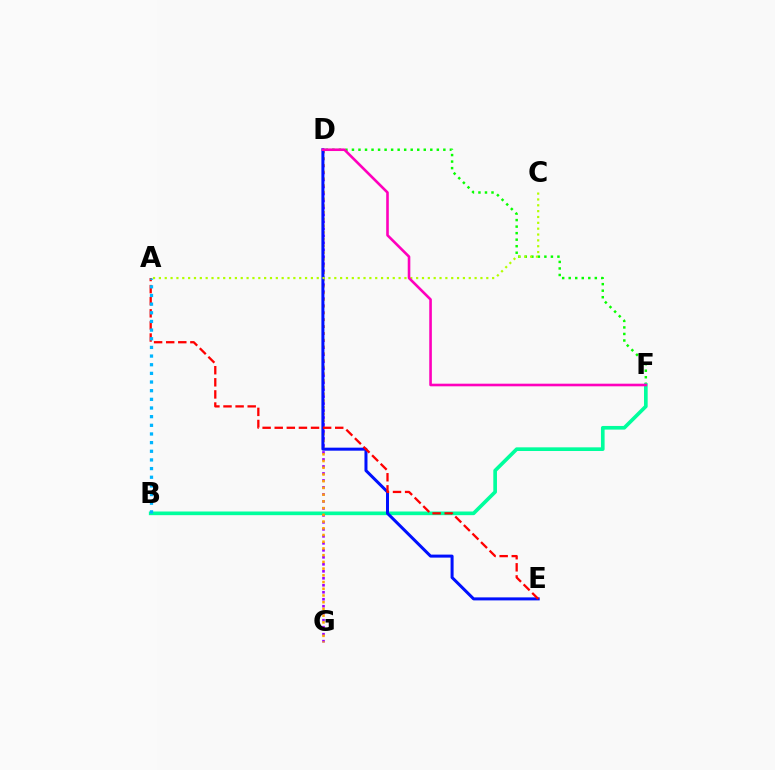{('D', 'F'): [{'color': '#08ff00', 'line_style': 'dotted', 'thickness': 1.77}, {'color': '#ff00bd', 'line_style': 'solid', 'thickness': 1.88}], ('B', 'F'): [{'color': '#00ff9d', 'line_style': 'solid', 'thickness': 2.63}], ('D', 'G'): [{'color': '#9b00ff', 'line_style': 'dotted', 'thickness': 1.9}, {'color': '#ffa500', 'line_style': 'dotted', 'thickness': 1.83}], ('D', 'E'): [{'color': '#0010ff', 'line_style': 'solid', 'thickness': 2.17}], ('A', 'C'): [{'color': '#b3ff00', 'line_style': 'dotted', 'thickness': 1.59}], ('A', 'E'): [{'color': '#ff0000', 'line_style': 'dashed', 'thickness': 1.64}], ('A', 'B'): [{'color': '#00b5ff', 'line_style': 'dotted', 'thickness': 2.35}]}